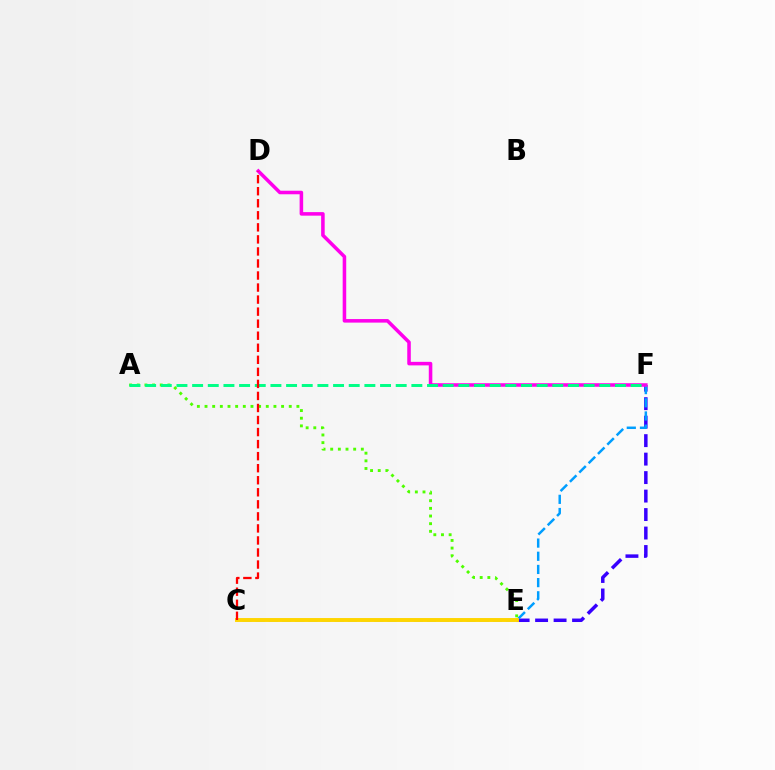{('E', 'F'): [{'color': '#3700ff', 'line_style': 'dashed', 'thickness': 2.51}], ('C', 'F'): [{'color': '#009eff', 'line_style': 'dashed', 'thickness': 1.79}], ('D', 'F'): [{'color': '#ff00ed', 'line_style': 'solid', 'thickness': 2.55}], ('A', 'E'): [{'color': '#4fff00', 'line_style': 'dotted', 'thickness': 2.08}], ('A', 'F'): [{'color': '#00ff86', 'line_style': 'dashed', 'thickness': 2.13}], ('C', 'E'): [{'color': '#ffd500', 'line_style': 'solid', 'thickness': 2.82}], ('C', 'D'): [{'color': '#ff0000', 'line_style': 'dashed', 'thickness': 1.64}]}